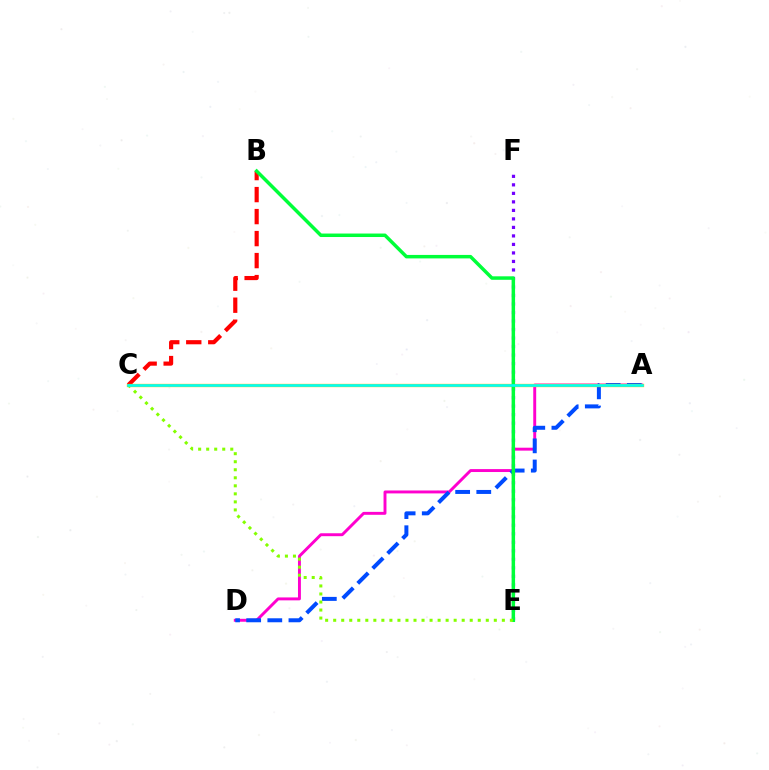{('A', 'D'): [{'color': '#ff00cf', 'line_style': 'solid', 'thickness': 2.11}, {'color': '#004bff', 'line_style': 'dashed', 'thickness': 2.87}], ('B', 'C'): [{'color': '#ff0000', 'line_style': 'dashed', 'thickness': 2.99}], ('E', 'F'): [{'color': '#7200ff', 'line_style': 'dotted', 'thickness': 2.31}], ('A', 'C'): [{'color': '#ffbd00', 'line_style': 'solid', 'thickness': 2.38}, {'color': '#00fff6', 'line_style': 'solid', 'thickness': 1.88}], ('B', 'E'): [{'color': '#00ff39', 'line_style': 'solid', 'thickness': 2.51}], ('C', 'E'): [{'color': '#84ff00', 'line_style': 'dotted', 'thickness': 2.18}]}